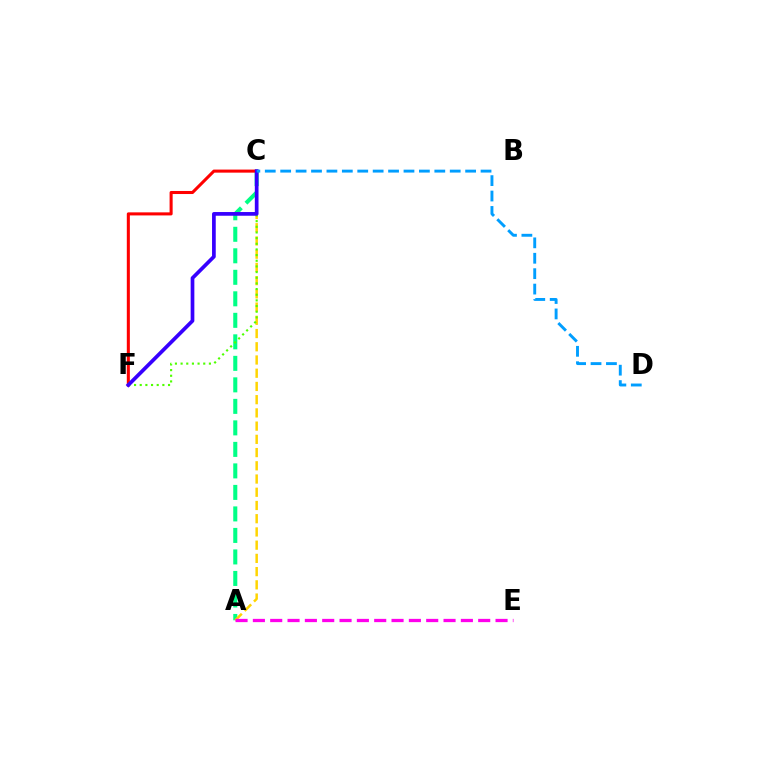{('A', 'C'): [{'color': '#00ff86', 'line_style': 'dashed', 'thickness': 2.92}, {'color': '#ffd500', 'line_style': 'dashed', 'thickness': 1.8}], ('C', 'F'): [{'color': '#ff0000', 'line_style': 'solid', 'thickness': 2.2}, {'color': '#4fff00', 'line_style': 'dotted', 'thickness': 1.54}, {'color': '#3700ff', 'line_style': 'solid', 'thickness': 2.67}], ('A', 'E'): [{'color': '#ff00ed', 'line_style': 'dashed', 'thickness': 2.35}], ('C', 'D'): [{'color': '#009eff', 'line_style': 'dashed', 'thickness': 2.09}]}